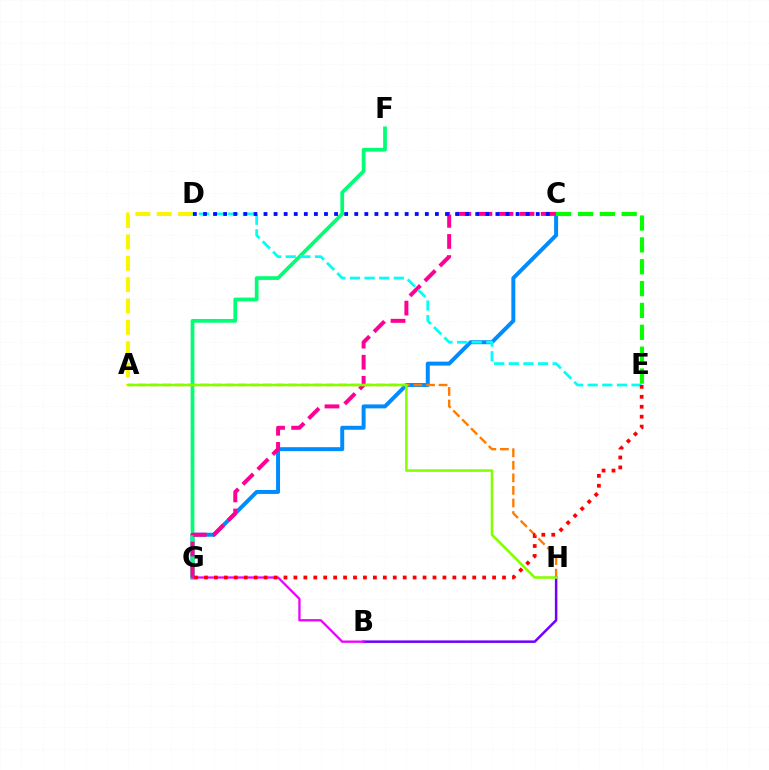{('A', 'D'): [{'color': '#fcf500', 'line_style': 'dashed', 'thickness': 2.9}], ('C', 'G'): [{'color': '#008cff', 'line_style': 'solid', 'thickness': 2.85}, {'color': '#ff0094', 'line_style': 'dashed', 'thickness': 2.87}], ('F', 'G'): [{'color': '#00ff74', 'line_style': 'solid', 'thickness': 2.69}], ('A', 'H'): [{'color': '#ff7c00', 'line_style': 'dashed', 'thickness': 1.71}, {'color': '#84ff00', 'line_style': 'solid', 'thickness': 1.84}], ('B', 'H'): [{'color': '#7200ff', 'line_style': 'solid', 'thickness': 1.81}], ('B', 'G'): [{'color': '#ee00ff', 'line_style': 'solid', 'thickness': 1.65}], ('D', 'E'): [{'color': '#00fff6', 'line_style': 'dashed', 'thickness': 1.99}], ('E', 'G'): [{'color': '#ff0000', 'line_style': 'dotted', 'thickness': 2.7}], ('C', 'E'): [{'color': '#08ff00', 'line_style': 'dashed', 'thickness': 2.97}], ('C', 'D'): [{'color': '#0010ff', 'line_style': 'dotted', 'thickness': 2.74}]}